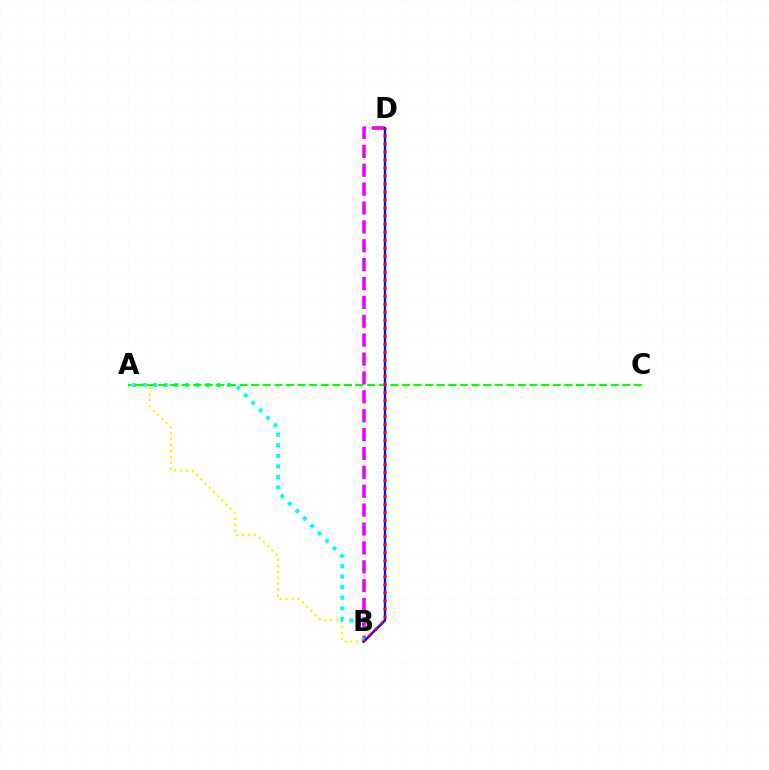{('A', 'B'): [{'color': '#fcf500', 'line_style': 'dotted', 'thickness': 1.61}, {'color': '#00fff6', 'line_style': 'dotted', 'thickness': 2.86}], ('B', 'D'): [{'color': '#ee00ff', 'line_style': 'dashed', 'thickness': 2.57}, {'color': '#0010ff', 'line_style': 'solid', 'thickness': 1.74}, {'color': '#ff0000', 'line_style': 'dotted', 'thickness': 2.18}], ('A', 'C'): [{'color': '#08ff00', 'line_style': 'dashed', 'thickness': 1.58}]}